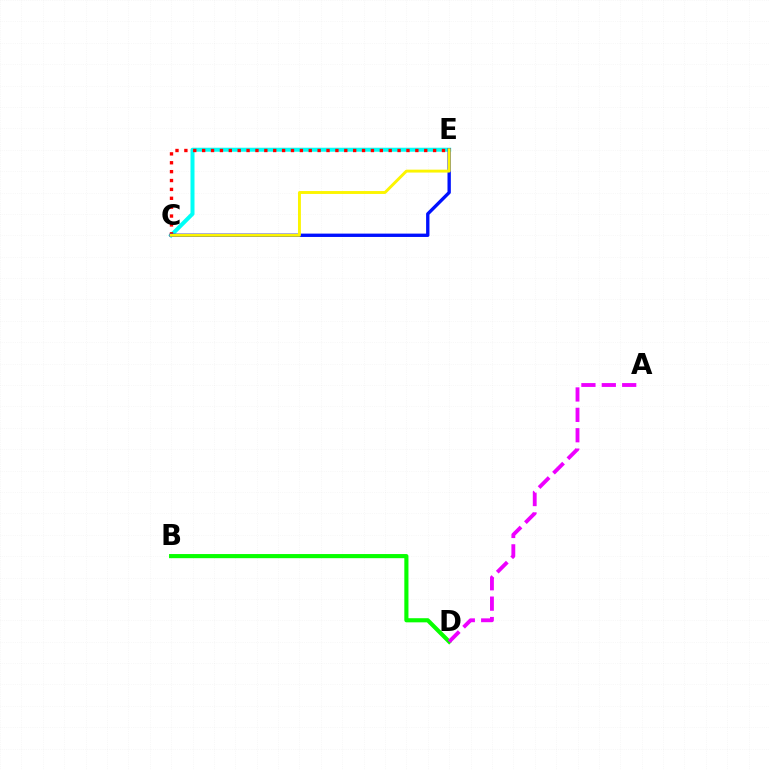{('B', 'D'): [{'color': '#08ff00', 'line_style': 'solid', 'thickness': 2.97}], ('C', 'E'): [{'color': '#00fff6', 'line_style': 'solid', 'thickness': 2.88}, {'color': '#ff0000', 'line_style': 'dotted', 'thickness': 2.41}, {'color': '#0010ff', 'line_style': 'solid', 'thickness': 2.41}, {'color': '#fcf500', 'line_style': 'solid', 'thickness': 2.09}], ('A', 'D'): [{'color': '#ee00ff', 'line_style': 'dashed', 'thickness': 2.77}]}